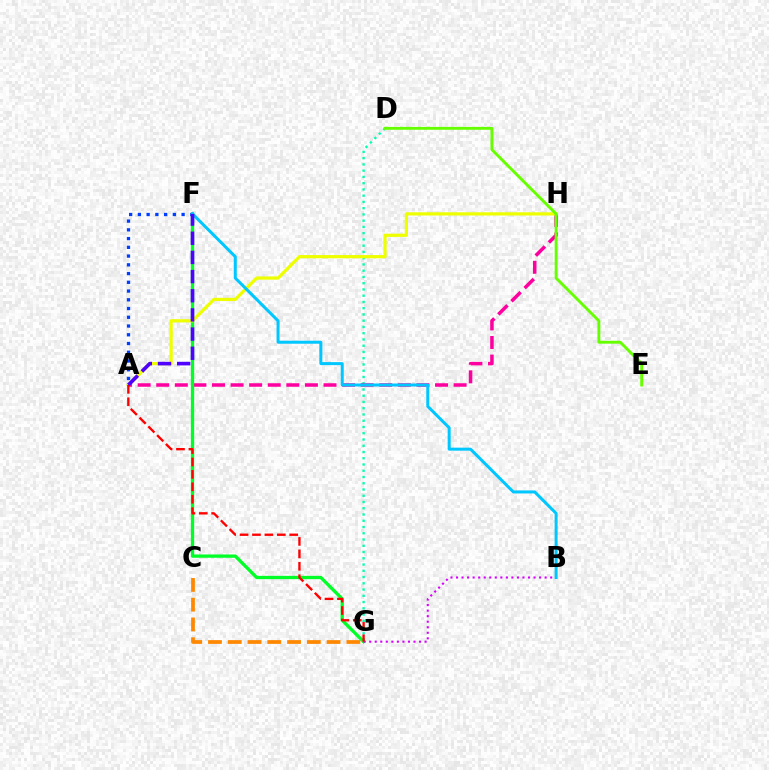{('C', 'G'): [{'color': '#ff8800', 'line_style': 'dashed', 'thickness': 2.69}], ('D', 'G'): [{'color': '#00ffaf', 'line_style': 'dotted', 'thickness': 1.7}], ('A', 'H'): [{'color': '#ff00a0', 'line_style': 'dashed', 'thickness': 2.52}, {'color': '#eeff00', 'line_style': 'solid', 'thickness': 2.33}], ('F', 'G'): [{'color': '#00ff27', 'line_style': 'solid', 'thickness': 2.37}], ('B', 'G'): [{'color': '#d600ff', 'line_style': 'dotted', 'thickness': 1.5}], ('A', 'F'): [{'color': '#003fff', 'line_style': 'dotted', 'thickness': 2.38}, {'color': '#4f00ff', 'line_style': 'dashed', 'thickness': 2.6}], ('A', 'G'): [{'color': '#ff0000', 'line_style': 'dashed', 'thickness': 1.69}], ('B', 'F'): [{'color': '#00c7ff', 'line_style': 'solid', 'thickness': 2.17}], ('D', 'E'): [{'color': '#66ff00', 'line_style': 'solid', 'thickness': 2.08}]}